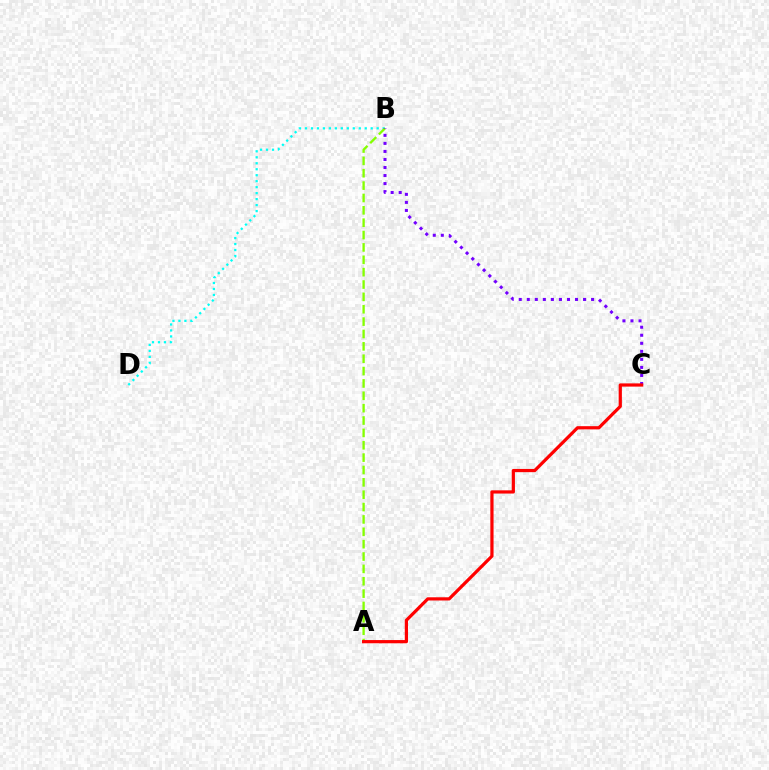{('B', 'D'): [{'color': '#00fff6', 'line_style': 'dotted', 'thickness': 1.62}], ('A', 'B'): [{'color': '#84ff00', 'line_style': 'dashed', 'thickness': 1.68}], ('B', 'C'): [{'color': '#7200ff', 'line_style': 'dotted', 'thickness': 2.18}], ('A', 'C'): [{'color': '#ff0000', 'line_style': 'solid', 'thickness': 2.31}]}